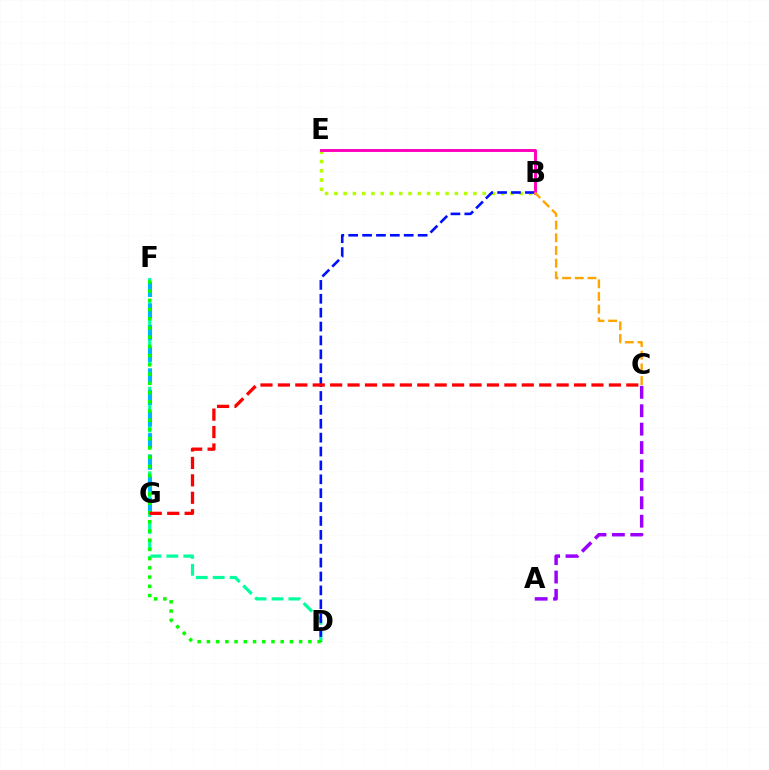{('D', 'F'): [{'color': '#00ff9d', 'line_style': 'dashed', 'thickness': 2.3}, {'color': '#08ff00', 'line_style': 'dotted', 'thickness': 2.51}], ('F', 'G'): [{'color': '#00b5ff', 'line_style': 'dashed', 'thickness': 2.94}], ('B', 'E'): [{'color': '#b3ff00', 'line_style': 'dotted', 'thickness': 2.52}, {'color': '#ff00bd', 'line_style': 'solid', 'thickness': 2.1}], ('B', 'D'): [{'color': '#0010ff', 'line_style': 'dashed', 'thickness': 1.89}], ('A', 'C'): [{'color': '#9b00ff', 'line_style': 'dashed', 'thickness': 2.5}], ('C', 'G'): [{'color': '#ff0000', 'line_style': 'dashed', 'thickness': 2.37}], ('B', 'C'): [{'color': '#ffa500', 'line_style': 'dashed', 'thickness': 1.72}]}